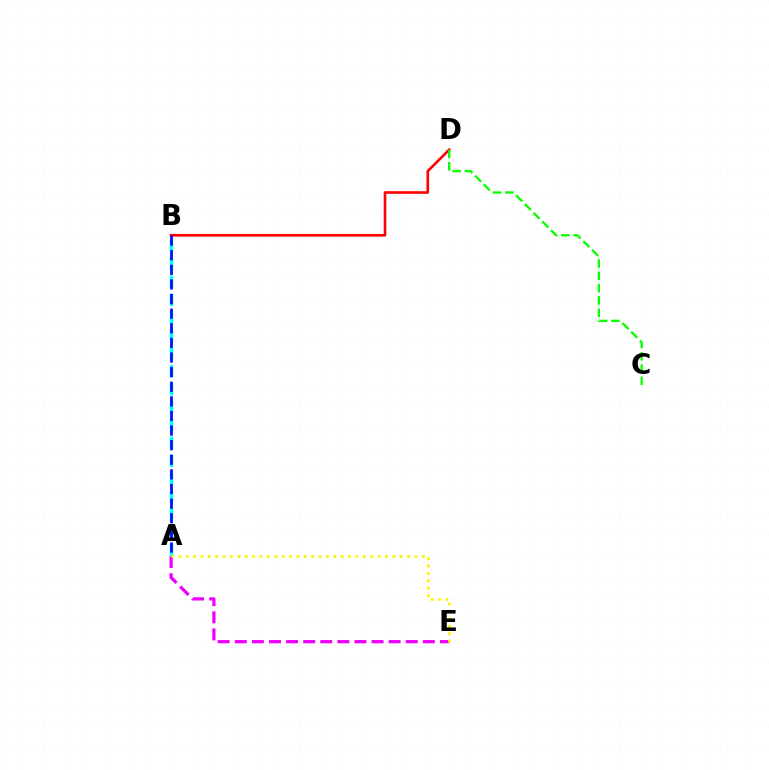{('B', 'D'): [{'color': '#ff0000', 'line_style': 'solid', 'thickness': 1.89}], ('A', 'E'): [{'color': '#ee00ff', 'line_style': 'dashed', 'thickness': 2.32}, {'color': '#fcf500', 'line_style': 'dotted', 'thickness': 2.01}], ('A', 'B'): [{'color': '#00fff6', 'line_style': 'dashed', 'thickness': 2.43}, {'color': '#0010ff', 'line_style': 'dashed', 'thickness': 1.99}], ('C', 'D'): [{'color': '#08ff00', 'line_style': 'dashed', 'thickness': 1.67}]}